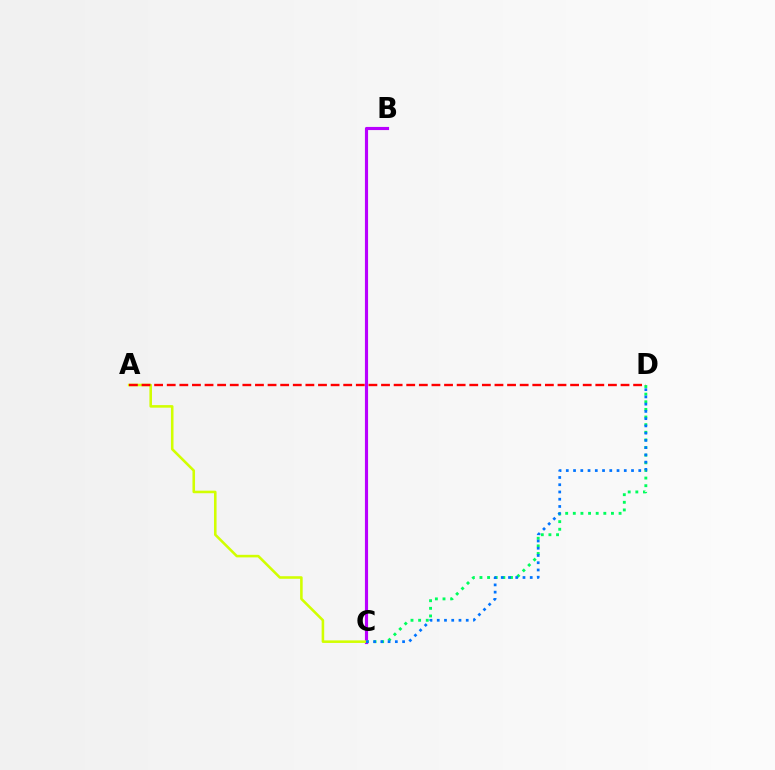{('C', 'D'): [{'color': '#00ff5c', 'line_style': 'dotted', 'thickness': 2.07}, {'color': '#0074ff', 'line_style': 'dotted', 'thickness': 1.97}], ('B', 'C'): [{'color': '#b900ff', 'line_style': 'solid', 'thickness': 2.26}], ('A', 'C'): [{'color': '#d1ff00', 'line_style': 'solid', 'thickness': 1.85}], ('A', 'D'): [{'color': '#ff0000', 'line_style': 'dashed', 'thickness': 1.71}]}